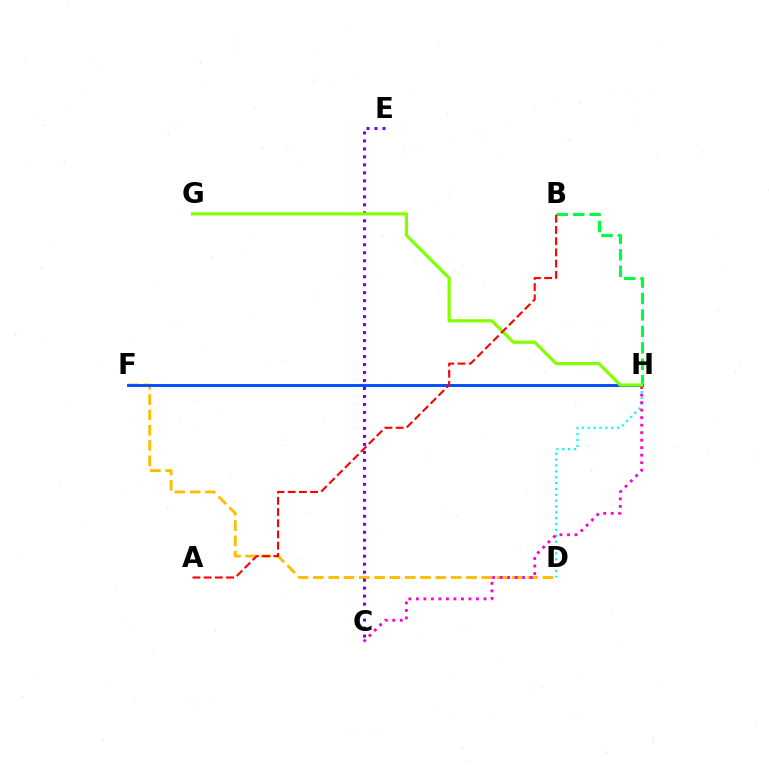{('D', 'F'): [{'color': '#ffbd00', 'line_style': 'dashed', 'thickness': 2.08}], ('B', 'H'): [{'color': '#00ff39', 'line_style': 'dashed', 'thickness': 2.23}], ('D', 'H'): [{'color': '#00fff6', 'line_style': 'dotted', 'thickness': 1.59}], ('F', 'H'): [{'color': '#004bff', 'line_style': 'solid', 'thickness': 2.06}], ('C', 'E'): [{'color': '#7200ff', 'line_style': 'dotted', 'thickness': 2.17}], ('C', 'H'): [{'color': '#ff00cf', 'line_style': 'dotted', 'thickness': 2.04}], ('G', 'H'): [{'color': '#84ff00', 'line_style': 'solid', 'thickness': 2.31}], ('A', 'B'): [{'color': '#ff0000', 'line_style': 'dashed', 'thickness': 1.52}]}